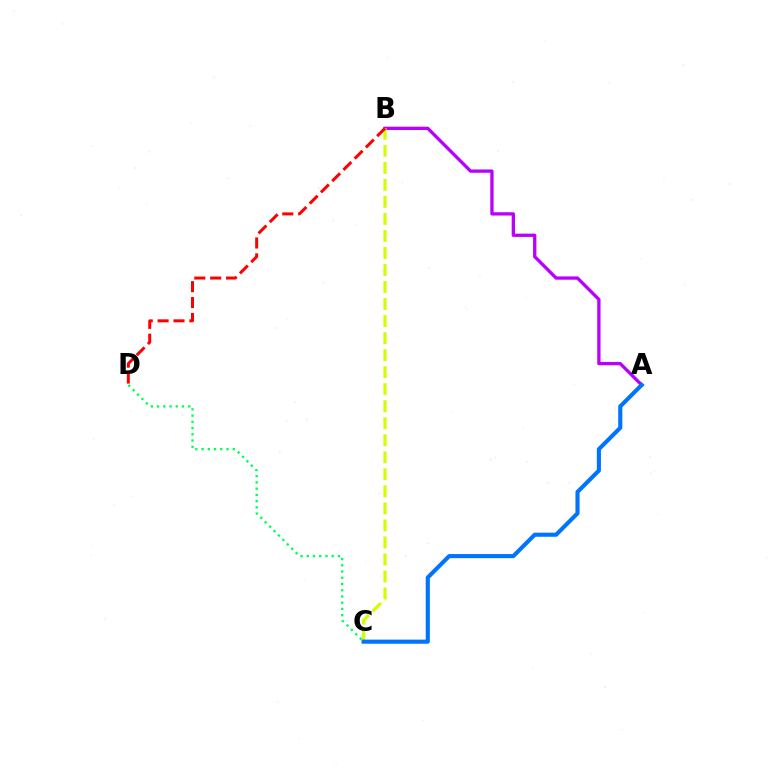{('A', 'B'): [{'color': '#b900ff', 'line_style': 'solid', 'thickness': 2.37}], ('B', 'C'): [{'color': '#d1ff00', 'line_style': 'dashed', 'thickness': 2.31}], ('B', 'D'): [{'color': '#ff0000', 'line_style': 'dashed', 'thickness': 2.16}], ('C', 'D'): [{'color': '#00ff5c', 'line_style': 'dotted', 'thickness': 1.69}], ('A', 'C'): [{'color': '#0074ff', 'line_style': 'solid', 'thickness': 2.96}]}